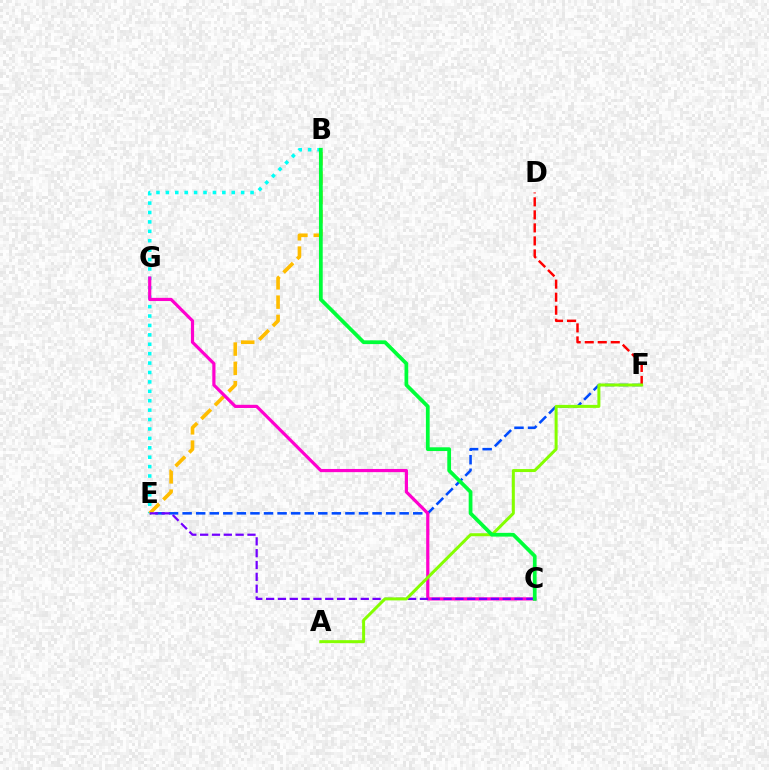{('E', 'F'): [{'color': '#004bff', 'line_style': 'dashed', 'thickness': 1.84}], ('D', 'F'): [{'color': '#ff0000', 'line_style': 'dashed', 'thickness': 1.77}], ('B', 'E'): [{'color': '#00fff6', 'line_style': 'dotted', 'thickness': 2.56}, {'color': '#ffbd00', 'line_style': 'dashed', 'thickness': 2.62}], ('C', 'G'): [{'color': '#ff00cf', 'line_style': 'solid', 'thickness': 2.29}], ('C', 'E'): [{'color': '#7200ff', 'line_style': 'dashed', 'thickness': 1.61}], ('A', 'F'): [{'color': '#84ff00', 'line_style': 'solid', 'thickness': 2.16}], ('B', 'C'): [{'color': '#00ff39', 'line_style': 'solid', 'thickness': 2.7}]}